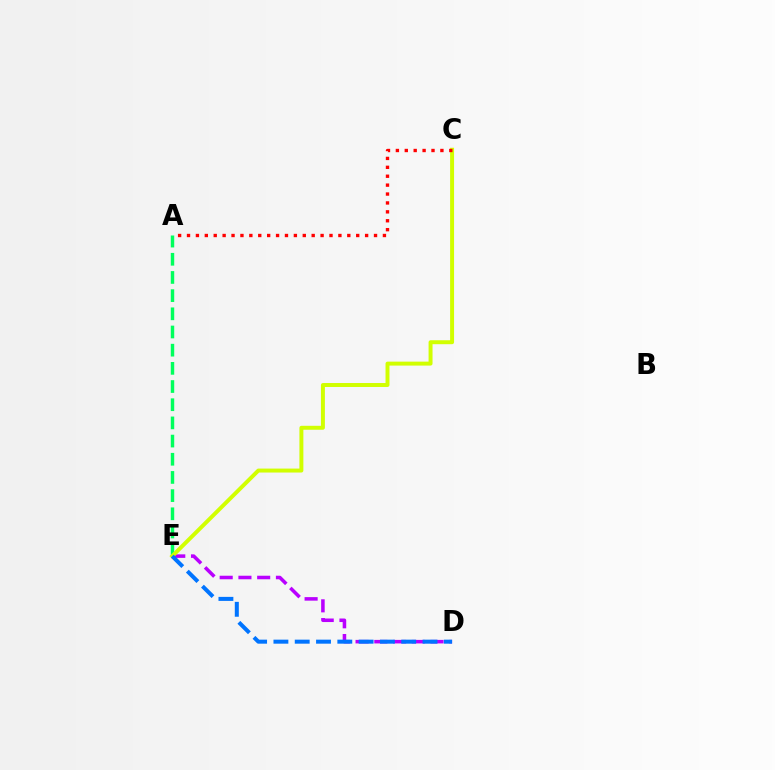{('D', 'E'): [{'color': '#b900ff', 'line_style': 'dashed', 'thickness': 2.55}, {'color': '#0074ff', 'line_style': 'dashed', 'thickness': 2.89}], ('A', 'E'): [{'color': '#00ff5c', 'line_style': 'dashed', 'thickness': 2.47}], ('C', 'E'): [{'color': '#d1ff00', 'line_style': 'solid', 'thickness': 2.85}], ('A', 'C'): [{'color': '#ff0000', 'line_style': 'dotted', 'thickness': 2.42}]}